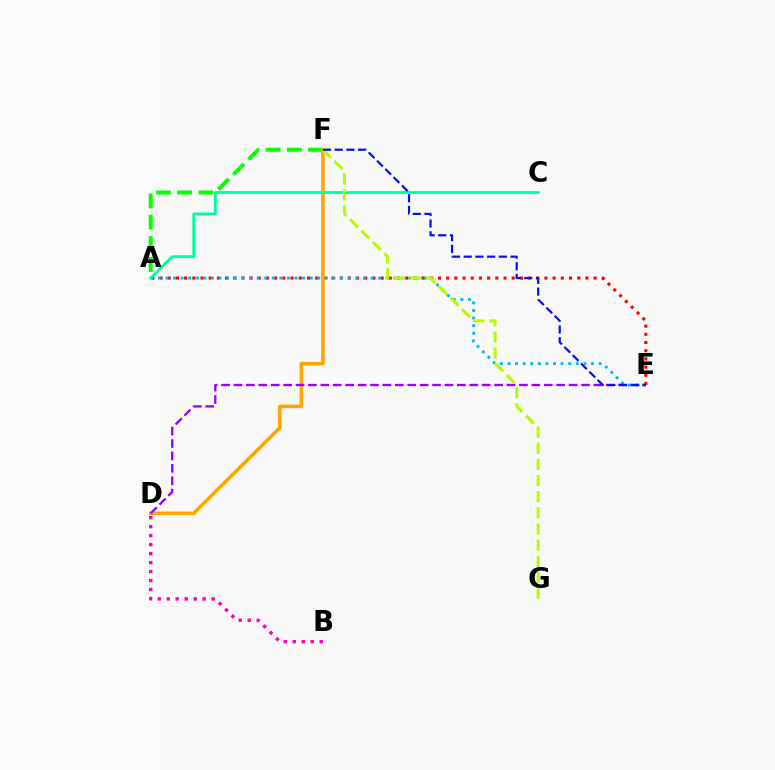{('A', 'E'): [{'color': '#ff0000', 'line_style': 'dotted', 'thickness': 2.22}, {'color': '#00b5ff', 'line_style': 'dotted', 'thickness': 2.06}], ('A', 'F'): [{'color': '#08ff00', 'line_style': 'dashed', 'thickness': 2.88}], ('D', 'F'): [{'color': '#ffa500', 'line_style': 'solid', 'thickness': 2.58}], ('D', 'E'): [{'color': '#9b00ff', 'line_style': 'dashed', 'thickness': 1.69}], ('A', 'C'): [{'color': '#00ff9d', 'line_style': 'solid', 'thickness': 2.05}], ('B', 'D'): [{'color': '#ff00bd', 'line_style': 'dotted', 'thickness': 2.44}], ('F', 'G'): [{'color': '#b3ff00', 'line_style': 'dashed', 'thickness': 2.2}], ('E', 'F'): [{'color': '#0010ff', 'line_style': 'dashed', 'thickness': 1.59}]}